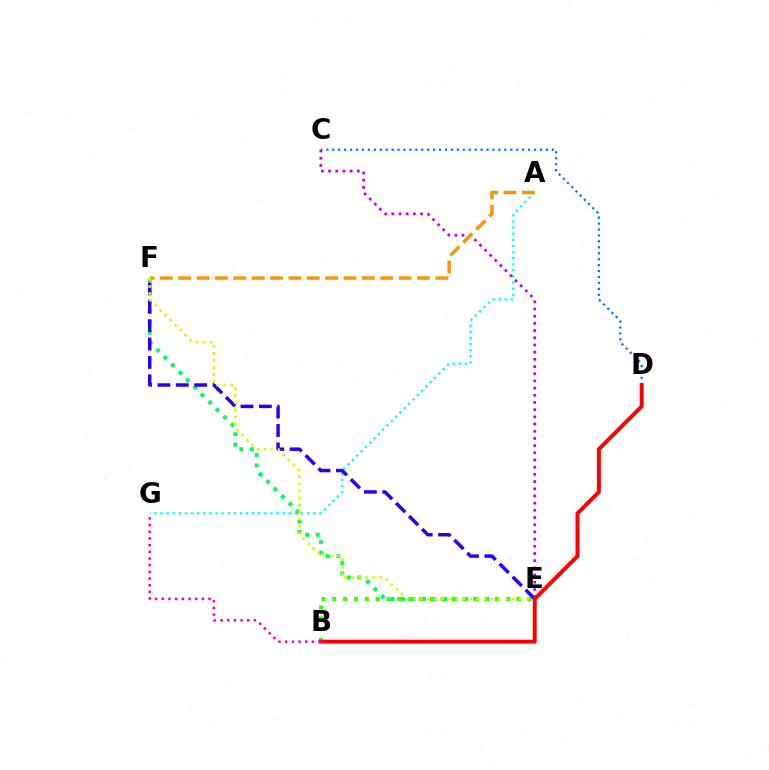{('A', 'G'): [{'color': '#00fff6', 'line_style': 'dotted', 'thickness': 1.66}], ('C', 'D'): [{'color': '#0074ff', 'line_style': 'dotted', 'thickness': 1.61}], ('E', 'F'): [{'color': '#00ff5c', 'line_style': 'dotted', 'thickness': 2.86}, {'color': '#2500ff', 'line_style': 'dashed', 'thickness': 2.5}, {'color': '#d1ff00', 'line_style': 'dotted', 'thickness': 1.92}], ('B', 'E'): [{'color': '#3dff00', 'line_style': 'dotted', 'thickness': 2.94}], ('C', 'E'): [{'color': '#b900ff', 'line_style': 'dotted', 'thickness': 1.95}], ('A', 'F'): [{'color': '#ff9400', 'line_style': 'dashed', 'thickness': 2.5}], ('B', 'D'): [{'color': '#ff0000', 'line_style': 'solid', 'thickness': 2.85}], ('B', 'G'): [{'color': '#ff00ac', 'line_style': 'dotted', 'thickness': 1.82}]}